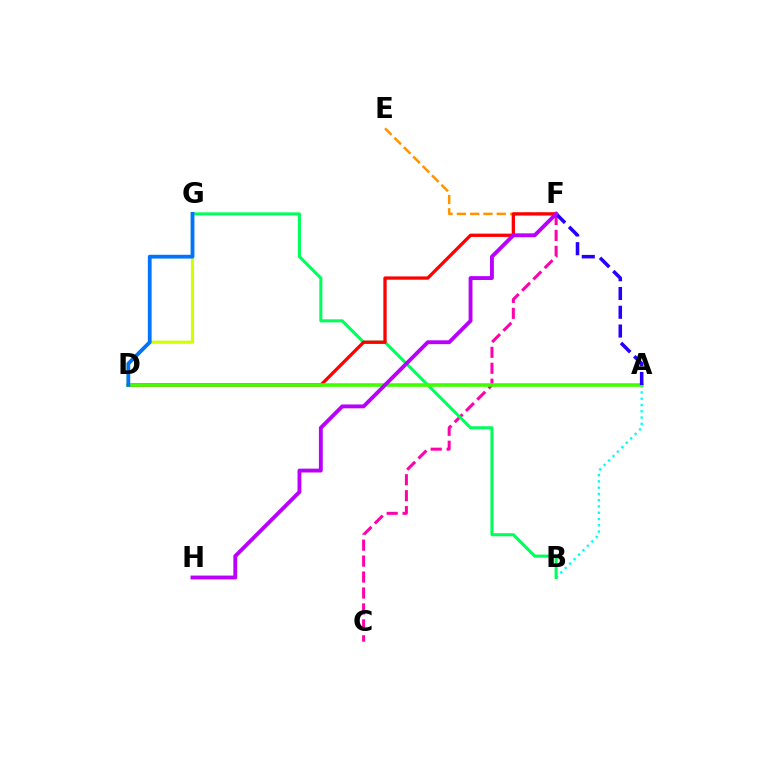{('C', 'F'): [{'color': '#ff00ac', 'line_style': 'dashed', 'thickness': 2.17}], ('A', 'B'): [{'color': '#00fff6', 'line_style': 'dotted', 'thickness': 1.7}], ('B', 'G'): [{'color': '#00ff5c', 'line_style': 'solid', 'thickness': 2.19}], ('E', 'F'): [{'color': '#ff9400', 'line_style': 'dashed', 'thickness': 1.81}], ('D', 'F'): [{'color': '#ff0000', 'line_style': 'solid', 'thickness': 2.37}], ('A', 'D'): [{'color': '#3dff00', 'line_style': 'solid', 'thickness': 2.57}], ('D', 'G'): [{'color': '#d1ff00', 'line_style': 'solid', 'thickness': 2.29}, {'color': '#0074ff', 'line_style': 'solid', 'thickness': 2.73}], ('A', 'F'): [{'color': '#2500ff', 'line_style': 'dashed', 'thickness': 2.55}], ('F', 'H'): [{'color': '#b900ff', 'line_style': 'solid', 'thickness': 2.78}]}